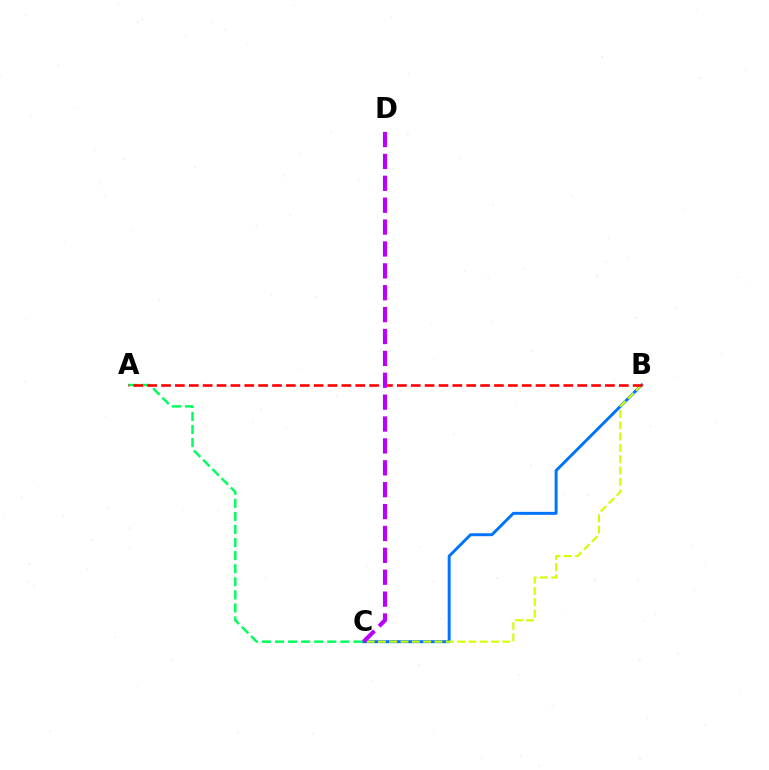{('B', 'C'): [{'color': '#0074ff', 'line_style': 'solid', 'thickness': 2.12}, {'color': '#d1ff00', 'line_style': 'dashed', 'thickness': 1.54}], ('A', 'C'): [{'color': '#00ff5c', 'line_style': 'dashed', 'thickness': 1.78}], ('A', 'B'): [{'color': '#ff0000', 'line_style': 'dashed', 'thickness': 1.88}], ('C', 'D'): [{'color': '#b900ff', 'line_style': 'dashed', 'thickness': 2.97}]}